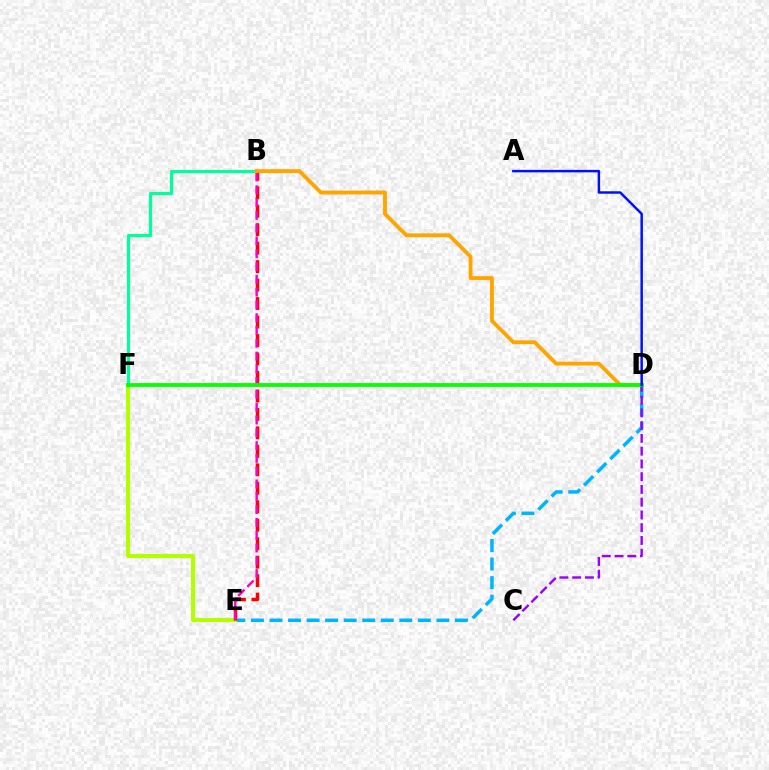{('D', 'E'): [{'color': '#00b5ff', 'line_style': 'dashed', 'thickness': 2.52}], ('C', 'D'): [{'color': '#9b00ff', 'line_style': 'dashed', 'thickness': 1.73}], ('E', 'F'): [{'color': '#b3ff00', 'line_style': 'solid', 'thickness': 2.91}], ('B', 'F'): [{'color': '#00ff9d', 'line_style': 'solid', 'thickness': 2.27}], ('B', 'E'): [{'color': '#ff0000', 'line_style': 'dashed', 'thickness': 2.51}, {'color': '#ff00bd', 'line_style': 'dashed', 'thickness': 1.74}], ('B', 'D'): [{'color': '#ffa500', 'line_style': 'solid', 'thickness': 2.76}], ('D', 'F'): [{'color': '#08ff00', 'line_style': 'solid', 'thickness': 2.75}], ('A', 'D'): [{'color': '#0010ff', 'line_style': 'solid', 'thickness': 1.78}]}